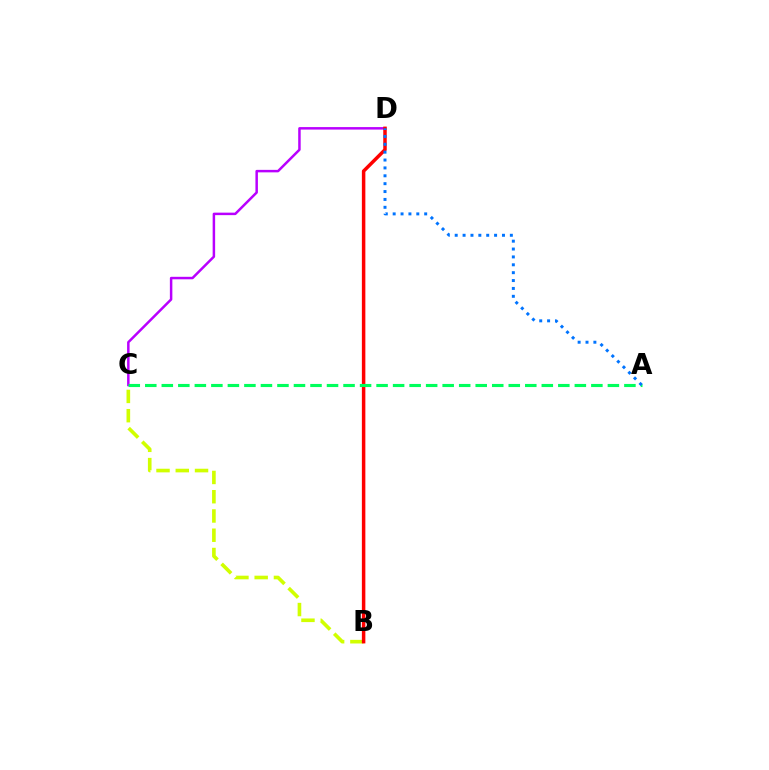{('B', 'C'): [{'color': '#d1ff00', 'line_style': 'dashed', 'thickness': 2.62}], ('C', 'D'): [{'color': '#b900ff', 'line_style': 'solid', 'thickness': 1.79}], ('B', 'D'): [{'color': '#ff0000', 'line_style': 'solid', 'thickness': 2.51}], ('A', 'C'): [{'color': '#00ff5c', 'line_style': 'dashed', 'thickness': 2.24}], ('A', 'D'): [{'color': '#0074ff', 'line_style': 'dotted', 'thickness': 2.14}]}